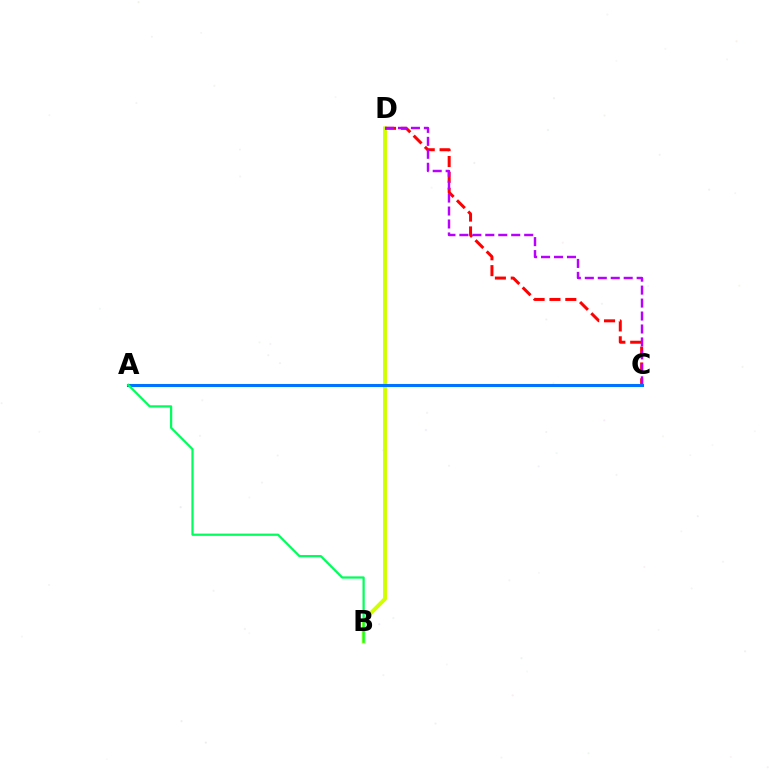{('B', 'D'): [{'color': '#d1ff00', 'line_style': 'solid', 'thickness': 2.81}], ('C', 'D'): [{'color': '#ff0000', 'line_style': 'dashed', 'thickness': 2.15}, {'color': '#b900ff', 'line_style': 'dashed', 'thickness': 1.76}], ('A', 'C'): [{'color': '#0074ff', 'line_style': 'solid', 'thickness': 2.21}], ('A', 'B'): [{'color': '#00ff5c', 'line_style': 'solid', 'thickness': 1.62}]}